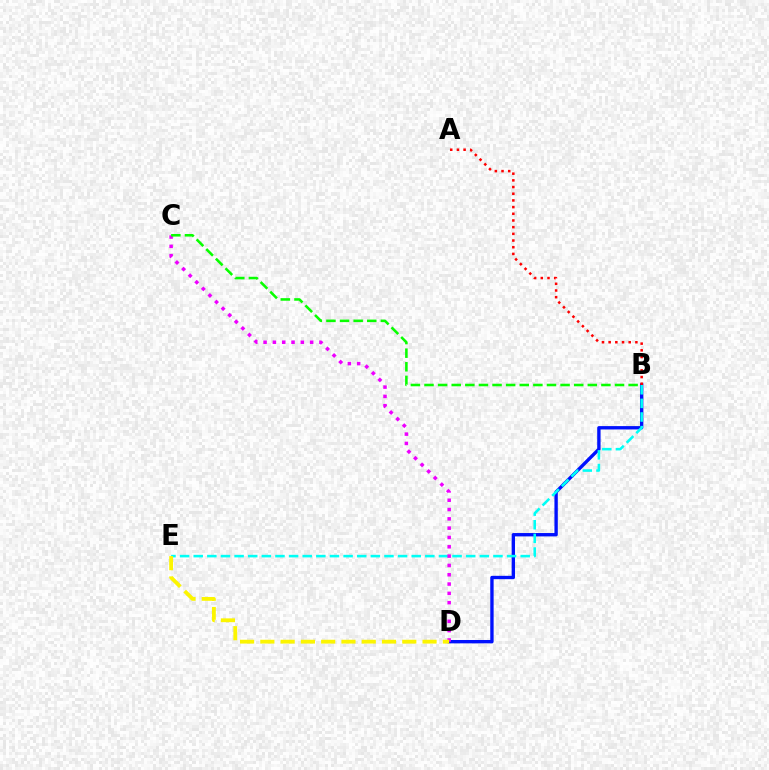{('B', 'D'): [{'color': '#0010ff', 'line_style': 'solid', 'thickness': 2.42}], ('A', 'B'): [{'color': '#ff0000', 'line_style': 'dotted', 'thickness': 1.82}], ('B', 'E'): [{'color': '#00fff6', 'line_style': 'dashed', 'thickness': 1.85}], ('C', 'D'): [{'color': '#ee00ff', 'line_style': 'dotted', 'thickness': 2.53}], ('D', 'E'): [{'color': '#fcf500', 'line_style': 'dashed', 'thickness': 2.75}], ('B', 'C'): [{'color': '#08ff00', 'line_style': 'dashed', 'thickness': 1.85}]}